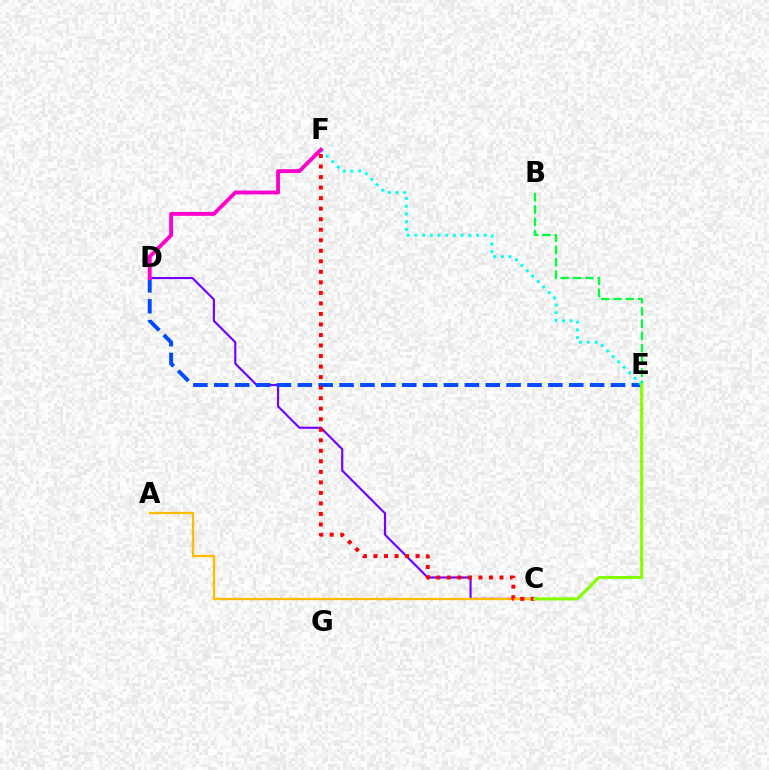{('C', 'D'): [{'color': '#7200ff', 'line_style': 'solid', 'thickness': 1.54}], ('D', 'E'): [{'color': '#004bff', 'line_style': 'dashed', 'thickness': 2.84}], ('B', 'E'): [{'color': '#00ff39', 'line_style': 'dashed', 'thickness': 1.67}], ('E', 'F'): [{'color': '#00fff6', 'line_style': 'dotted', 'thickness': 2.09}], ('A', 'C'): [{'color': '#ffbd00', 'line_style': 'solid', 'thickness': 1.7}], ('D', 'F'): [{'color': '#ff00cf', 'line_style': 'solid', 'thickness': 2.77}], ('C', 'F'): [{'color': '#ff0000', 'line_style': 'dotted', 'thickness': 2.86}], ('C', 'E'): [{'color': '#84ff00', 'line_style': 'solid', 'thickness': 2.23}]}